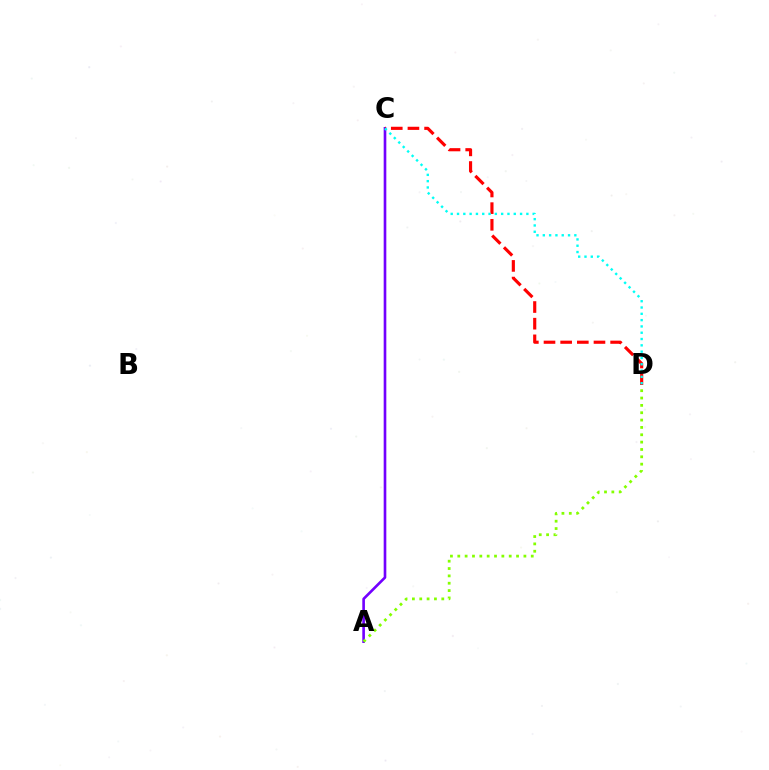{('A', 'C'): [{'color': '#7200ff', 'line_style': 'solid', 'thickness': 1.9}], ('A', 'D'): [{'color': '#84ff00', 'line_style': 'dotted', 'thickness': 2.0}], ('C', 'D'): [{'color': '#ff0000', 'line_style': 'dashed', 'thickness': 2.26}, {'color': '#00fff6', 'line_style': 'dotted', 'thickness': 1.71}]}